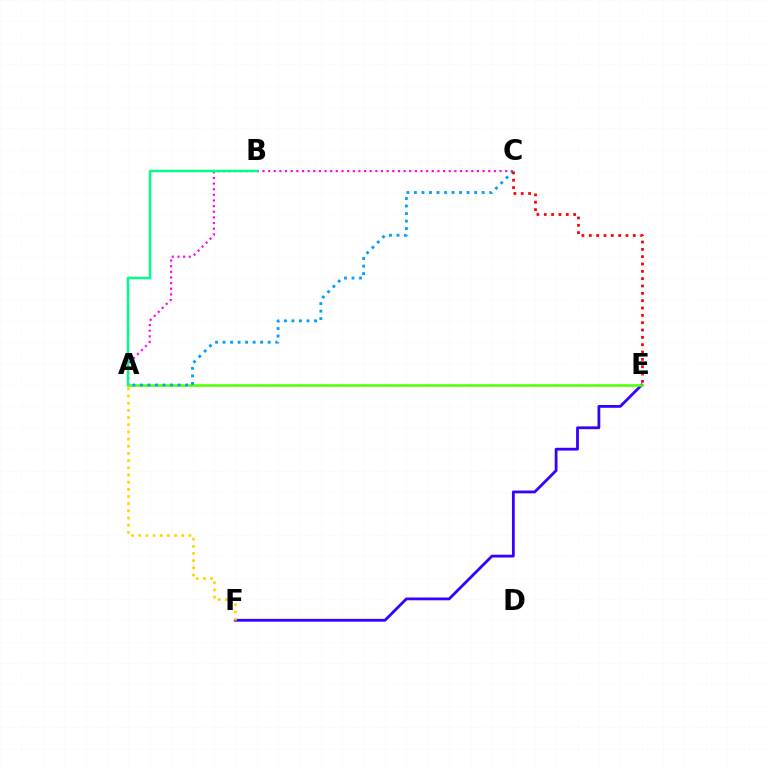{('A', 'C'): [{'color': '#ff00ed', 'line_style': 'dotted', 'thickness': 1.53}, {'color': '#009eff', 'line_style': 'dotted', 'thickness': 2.04}], ('E', 'F'): [{'color': '#3700ff', 'line_style': 'solid', 'thickness': 2.01}], ('A', 'E'): [{'color': '#4fff00', 'line_style': 'solid', 'thickness': 1.8}], ('A', 'F'): [{'color': '#ffd500', 'line_style': 'dotted', 'thickness': 1.95}], ('A', 'B'): [{'color': '#00ff86', 'line_style': 'solid', 'thickness': 1.8}], ('C', 'E'): [{'color': '#ff0000', 'line_style': 'dotted', 'thickness': 1.99}]}